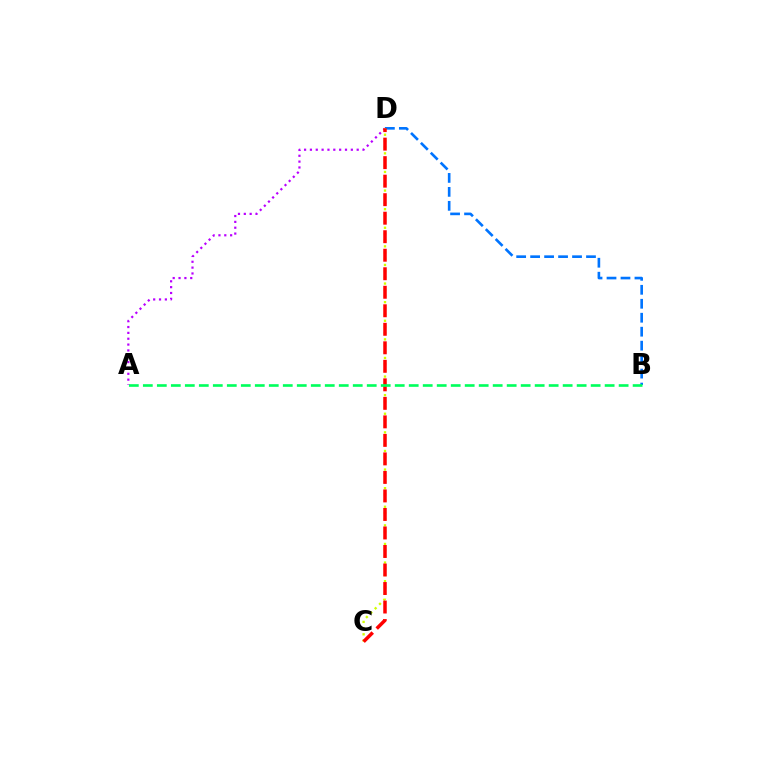{('A', 'D'): [{'color': '#b900ff', 'line_style': 'dotted', 'thickness': 1.59}], ('B', 'D'): [{'color': '#0074ff', 'line_style': 'dashed', 'thickness': 1.9}], ('C', 'D'): [{'color': '#d1ff00', 'line_style': 'dotted', 'thickness': 1.68}, {'color': '#ff0000', 'line_style': 'dashed', 'thickness': 2.52}], ('A', 'B'): [{'color': '#00ff5c', 'line_style': 'dashed', 'thickness': 1.9}]}